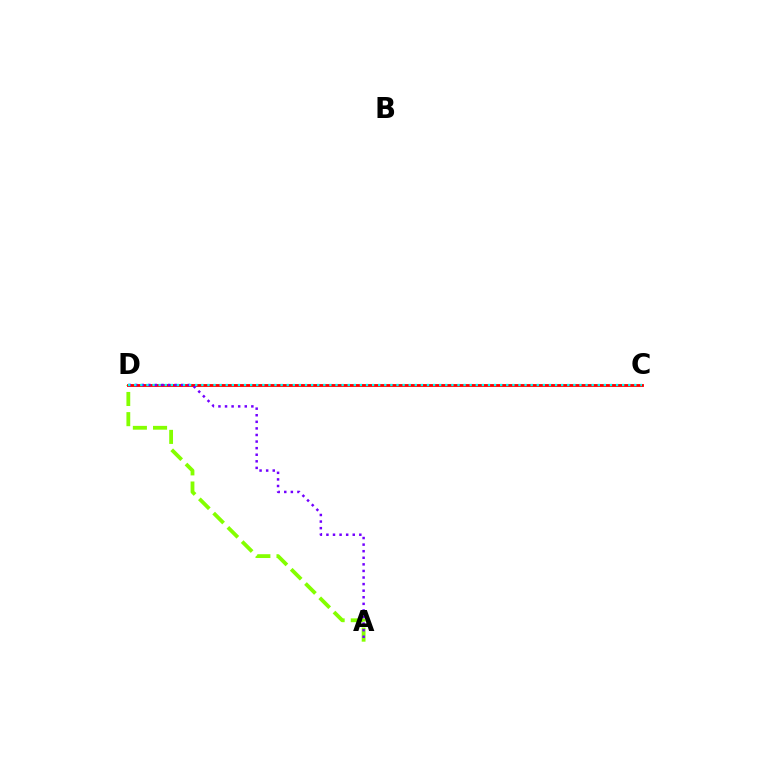{('A', 'D'): [{'color': '#84ff00', 'line_style': 'dashed', 'thickness': 2.74}, {'color': '#7200ff', 'line_style': 'dotted', 'thickness': 1.79}], ('C', 'D'): [{'color': '#ff0000', 'line_style': 'solid', 'thickness': 2.05}, {'color': '#00fff6', 'line_style': 'dotted', 'thickness': 1.66}]}